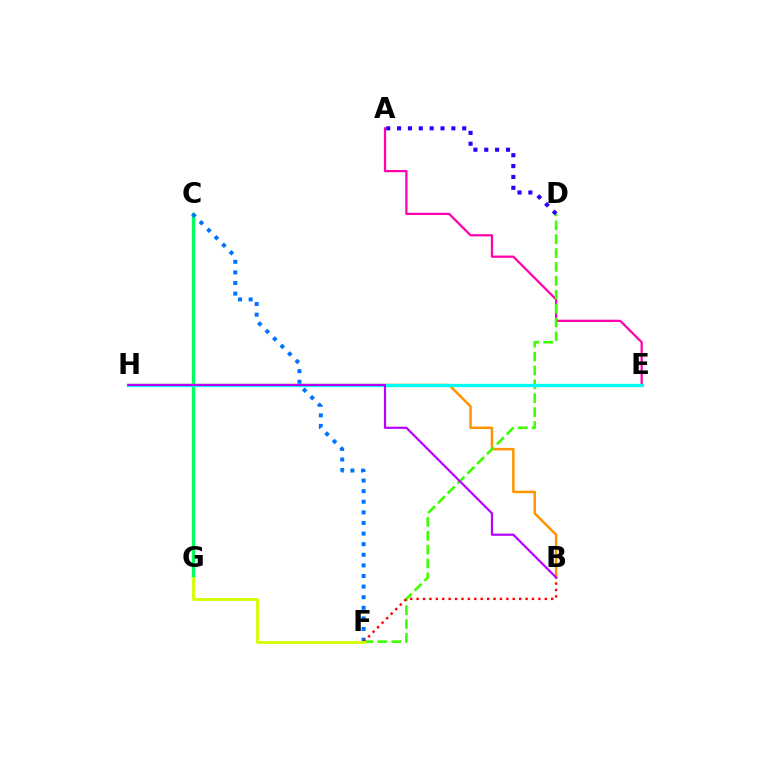{('A', 'E'): [{'color': '#ff00ac', 'line_style': 'solid', 'thickness': 1.61}], ('C', 'G'): [{'color': '#00ff5c', 'line_style': 'solid', 'thickness': 2.4}], ('B', 'H'): [{'color': '#ff9400', 'line_style': 'solid', 'thickness': 1.79}, {'color': '#b900ff', 'line_style': 'solid', 'thickness': 1.56}], ('C', 'F'): [{'color': '#0074ff', 'line_style': 'dotted', 'thickness': 2.88}], ('D', 'F'): [{'color': '#3dff00', 'line_style': 'dashed', 'thickness': 1.89}], ('B', 'F'): [{'color': '#ff0000', 'line_style': 'dotted', 'thickness': 1.74}], ('E', 'H'): [{'color': '#00fff6', 'line_style': 'solid', 'thickness': 2.39}], ('A', 'D'): [{'color': '#2500ff', 'line_style': 'dotted', 'thickness': 2.95}], ('F', 'G'): [{'color': '#d1ff00', 'line_style': 'solid', 'thickness': 2.04}]}